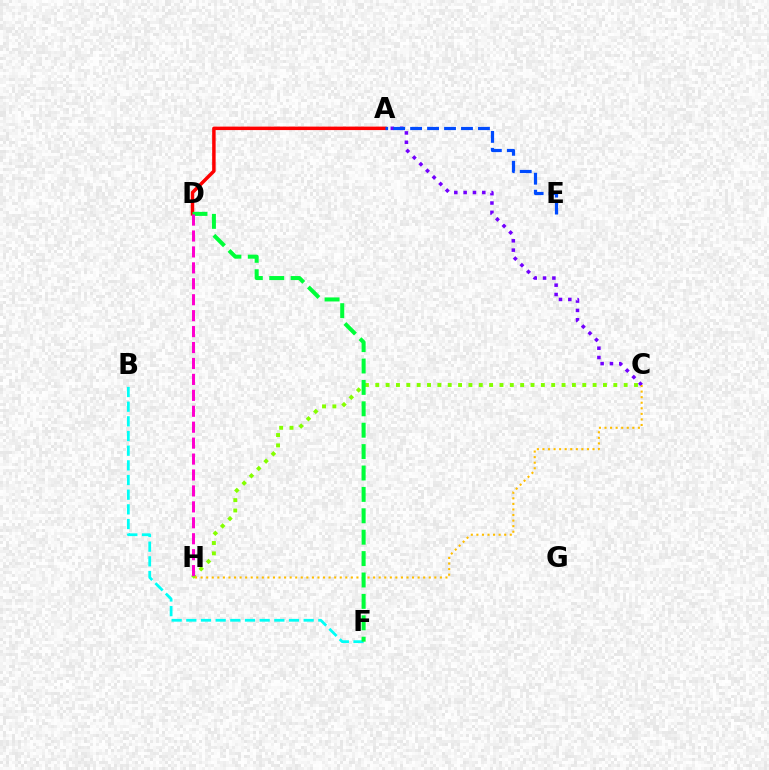{('C', 'H'): [{'color': '#84ff00', 'line_style': 'dotted', 'thickness': 2.81}, {'color': '#ffbd00', 'line_style': 'dotted', 'thickness': 1.51}], ('A', 'C'): [{'color': '#7200ff', 'line_style': 'dotted', 'thickness': 2.53}], ('A', 'D'): [{'color': '#ff0000', 'line_style': 'solid', 'thickness': 2.5}], ('B', 'F'): [{'color': '#00fff6', 'line_style': 'dashed', 'thickness': 1.99}], ('D', 'F'): [{'color': '#00ff39', 'line_style': 'dashed', 'thickness': 2.91}], ('D', 'H'): [{'color': '#ff00cf', 'line_style': 'dashed', 'thickness': 2.16}], ('A', 'E'): [{'color': '#004bff', 'line_style': 'dashed', 'thickness': 2.3}]}